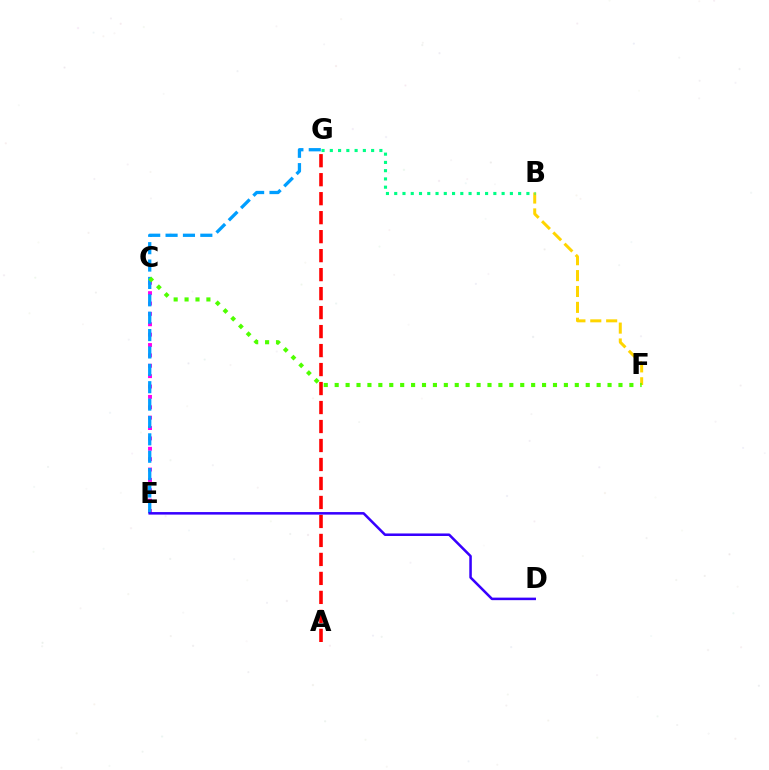{('C', 'E'): [{'color': '#ff00ed', 'line_style': 'dotted', 'thickness': 2.82}], ('B', 'F'): [{'color': '#ffd500', 'line_style': 'dashed', 'thickness': 2.16}], ('A', 'G'): [{'color': '#ff0000', 'line_style': 'dashed', 'thickness': 2.58}], ('E', 'G'): [{'color': '#009eff', 'line_style': 'dashed', 'thickness': 2.36}], ('B', 'G'): [{'color': '#00ff86', 'line_style': 'dotted', 'thickness': 2.24}], ('C', 'F'): [{'color': '#4fff00', 'line_style': 'dotted', 'thickness': 2.97}], ('D', 'E'): [{'color': '#3700ff', 'line_style': 'solid', 'thickness': 1.82}]}